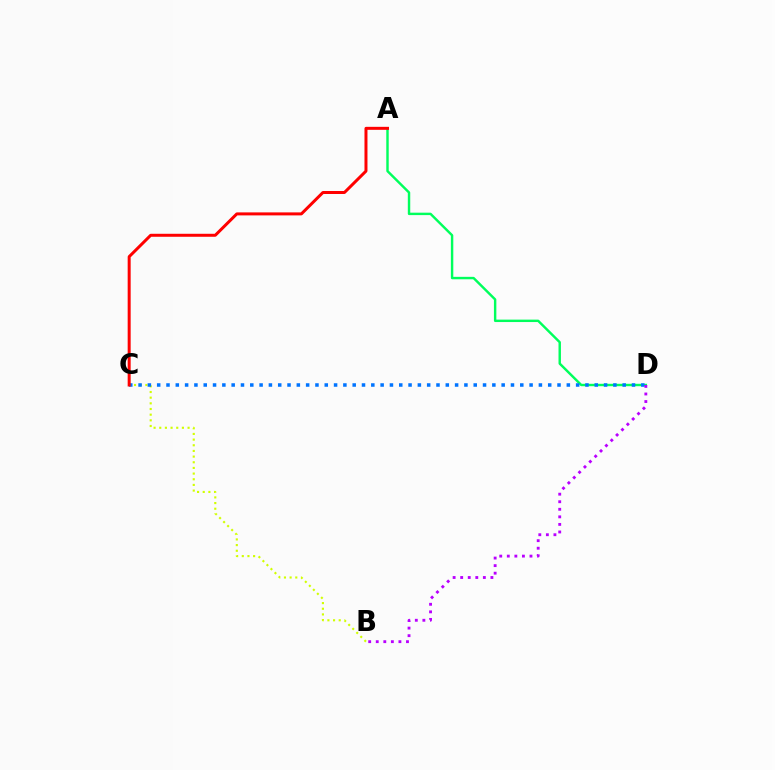{('A', 'D'): [{'color': '#00ff5c', 'line_style': 'solid', 'thickness': 1.75}], ('B', 'C'): [{'color': '#d1ff00', 'line_style': 'dotted', 'thickness': 1.54}], ('C', 'D'): [{'color': '#0074ff', 'line_style': 'dotted', 'thickness': 2.53}], ('B', 'D'): [{'color': '#b900ff', 'line_style': 'dotted', 'thickness': 2.05}], ('A', 'C'): [{'color': '#ff0000', 'line_style': 'solid', 'thickness': 2.16}]}